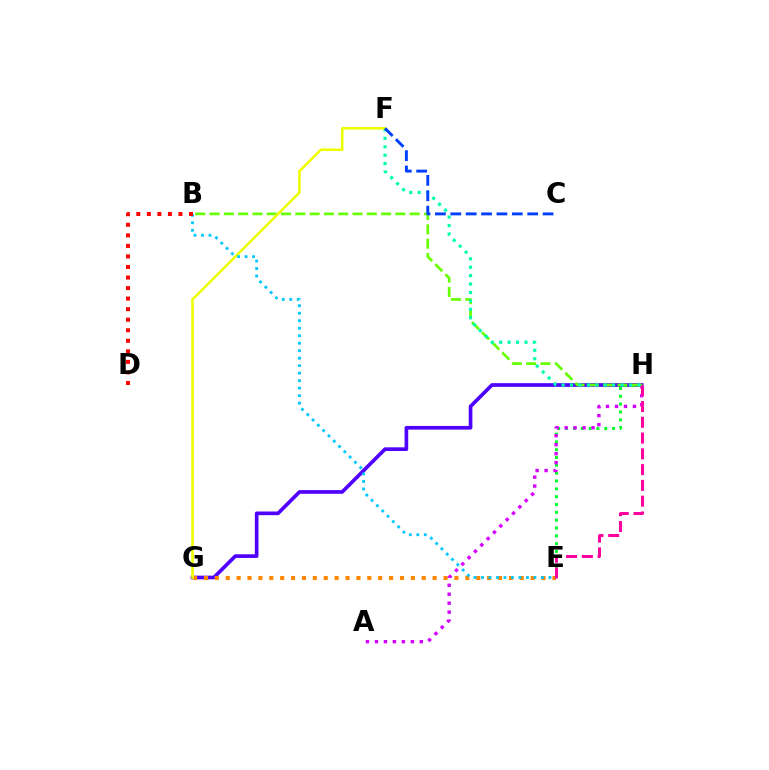{('G', 'H'): [{'color': '#4f00ff', 'line_style': 'solid', 'thickness': 2.64}], ('E', 'G'): [{'color': '#ff8800', 'line_style': 'dotted', 'thickness': 2.96}], ('E', 'H'): [{'color': '#00ff27', 'line_style': 'dotted', 'thickness': 2.13}, {'color': '#ff00a0', 'line_style': 'dashed', 'thickness': 2.14}], ('A', 'H'): [{'color': '#d600ff', 'line_style': 'dotted', 'thickness': 2.44}], ('B', 'H'): [{'color': '#66ff00', 'line_style': 'dashed', 'thickness': 1.94}], ('F', 'H'): [{'color': '#00ffaf', 'line_style': 'dotted', 'thickness': 2.29}], ('F', 'G'): [{'color': '#eeff00', 'line_style': 'solid', 'thickness': 1.87}], ('B', 'E'): [{'color': '#00c7ff', 'line_style': 'dotted', 'thickness': 2.04}], ('B', 'D'): [{'color': '#ff0000', 'line_style': 'dotted', 'thickness': 2.86}], ('C', 'F'): [{'color': '#003fff', 'line_style': 'dashed', 'thickness': 2.09}]}